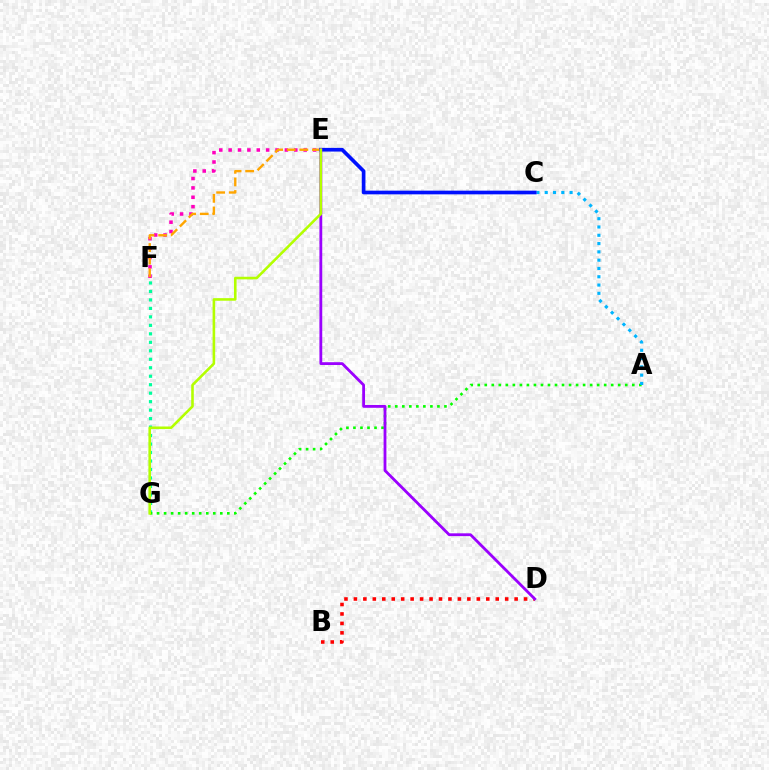{('E', 'F'): [{'color': '#ff00bd', 'line_style': 'dotted', 'thickness': 2.55}, {'color': '#ffa500', 'line_style': 'dashed', 'thickness': 1.71}], ('F', 'G'): [{'color': '#00ff9d', 'line_style': 'dotted', 'thickness': 2.3}], ('B', 'D'): [{'color': '#ff0000', 'line_style': 'dotted', 'thickness': 2.57}], ('A', 'G'): [{'color': '#08ff00', 'line_style': 'dotted', 'thickness': 1.91}], ('A', 'C'): [{'color': '#00b5ff', 'line_style': 'dotted', 'thickness': 2.25}], ('C', 'E'): [{'color': '#0010ff', 'line_style': 'solid', 'thickness': 2.65}], ('D', 'E'): [{'color': '#9b00ff', 'line_style': 'solid', 'thickness': 2.02}], ('E', 'G'): [{'color': '#b3ff00', 'line_style': 'solid', 'thickness': 1.87}]}